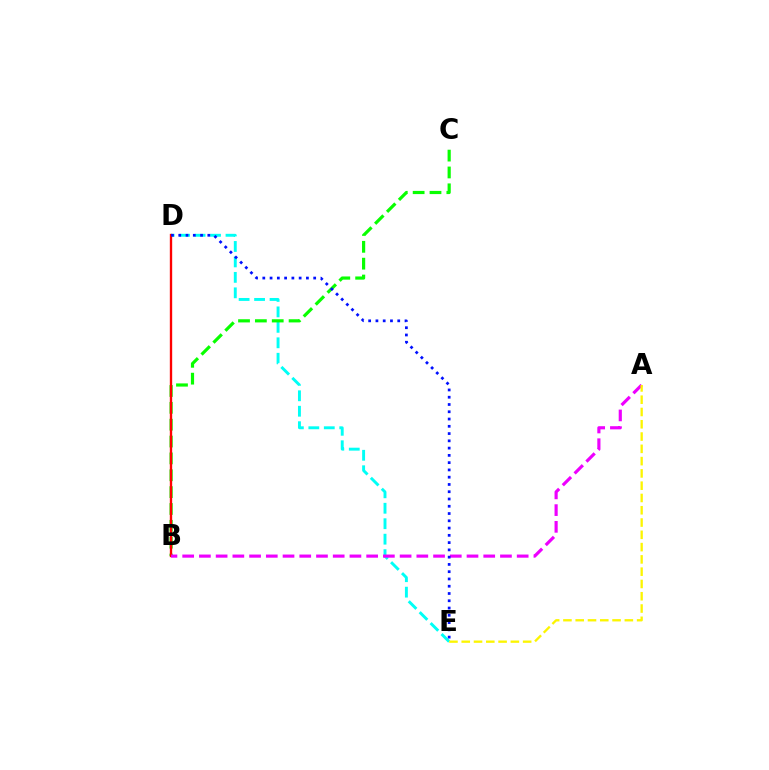{('D', 'E'): [{'color': '#00fff6', 'line_style': 'dashed', 'thickness': 2.1}, {'color': '#0010ff', 'line_style': 'dotted', 'thickness': 1.98}], ('B', 'C'): [{'color': '#08ff00', 'line_style': 'dashed', 'thickness': 2.29}], ('B', 'D'): [{'color': '#ff0000', 'line_style': 'solid', 'thickness': 1.69}], ('A', 'B'): [{'color': '#ee00ff', 'line_style': 'dashed', 'thickness': 2.27}], ('A', 'E'): [{'color': '#fcf500', 'line_style': 'dashed', 'thickness': 1.67}]}